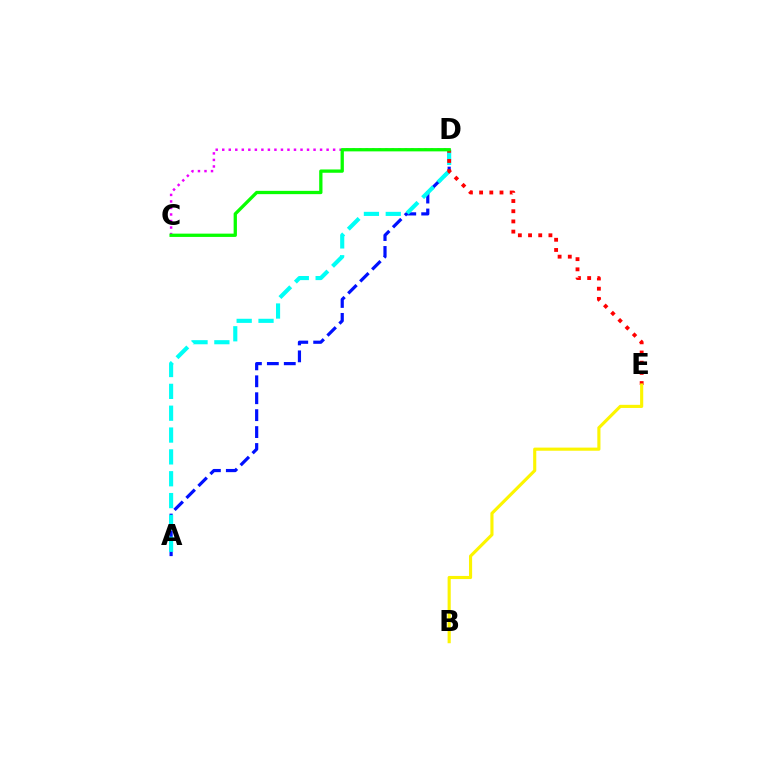{('A', 'D'): [{'color': '#0010ff', 'line_style': 'dashed', 'thickness': 2.3}, {'color': '#00fff6', 'line_style': 'dashed', 'thickness': 2.97}], ('C', 'D'): [{'color': '#ee00ff', 'line_style': 'dotted', 'thickness': 1.77}, {'color': '#08ff00', 'line_style': 'solid', 'thickness': 2.37}], ('D', 'E'): [{'color': '#ff0000', 'line_style': 'dotted', 'thickness': 2.77}], ('B', 'E'): [{'color': '#fcf500', 'line_style': 'solid', 'thickness': 2.25}]}